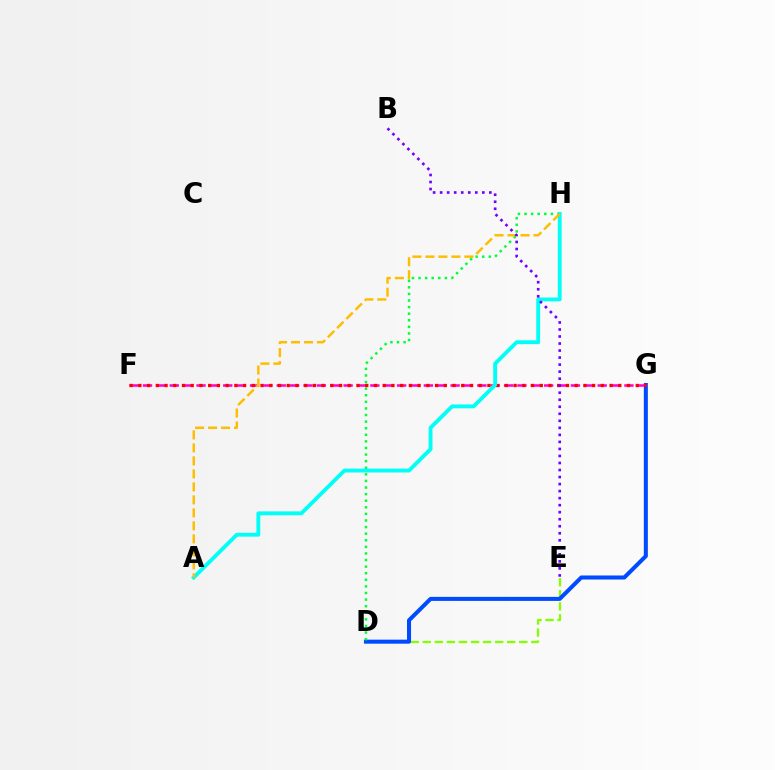{('D', 'E'): [{'color': '#84ff00', 'line_style': 'dashed', 'thickness': 1.64}], ('D', 'G'): [{'color': '#004bff', 'line_style': 'solid', 'thickness': 2.91}], ('F', 'G'): [{'color': '#ff00cf', 'line_style': 'dashed', 'thickness': 1.82}, {'color': '#ff0000', 'line_style': 'dotted', 'thickness': 2.37}], ('D', 'H'): [{'color': '#00ff39', 'line_style': 'dotted', 'thickness': 1.79}], ('A', 'H'): [{'color': '#00fff6', 'line_style': 'solid', 'thickness': 2.78}, {'color': '#ffbd00', 'line_style': 'dashed', 'thickness': 1.76}], ('B', 'E'): [{'color': '#7200ff', 'line_style': 'dotted', 'thickness': 1.91}]}